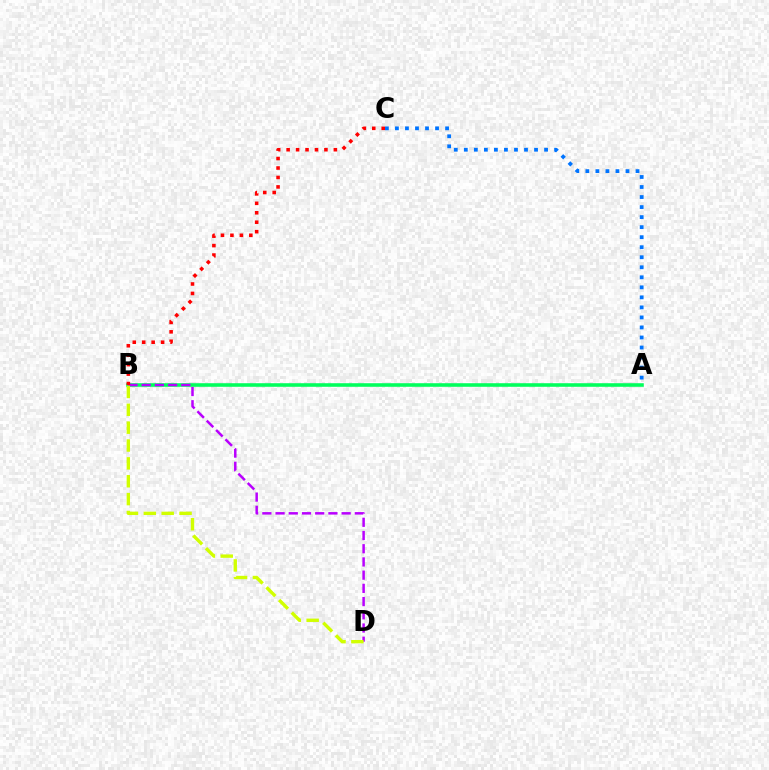{('A', 'B'): [{'color': '#00ff5c', 'line_style': 'solid', 'thickness': 2.57}], ('A', 'C'): [{'color': '#0074ff', 'line_style': 'dotted', 'thickness': 2.73}], ('B', 'D'): [{'color': '#b900ff', 'line_style': 'dashed', 'thickness': 1.8}, {'color': '#d1ff00', 'line_style': 'dashed', 'thickness': 2.43}], ('B', 'C'): [{'color': '#ff0000', 'line_style': 'dotted', 'thickness': 2.57}]}